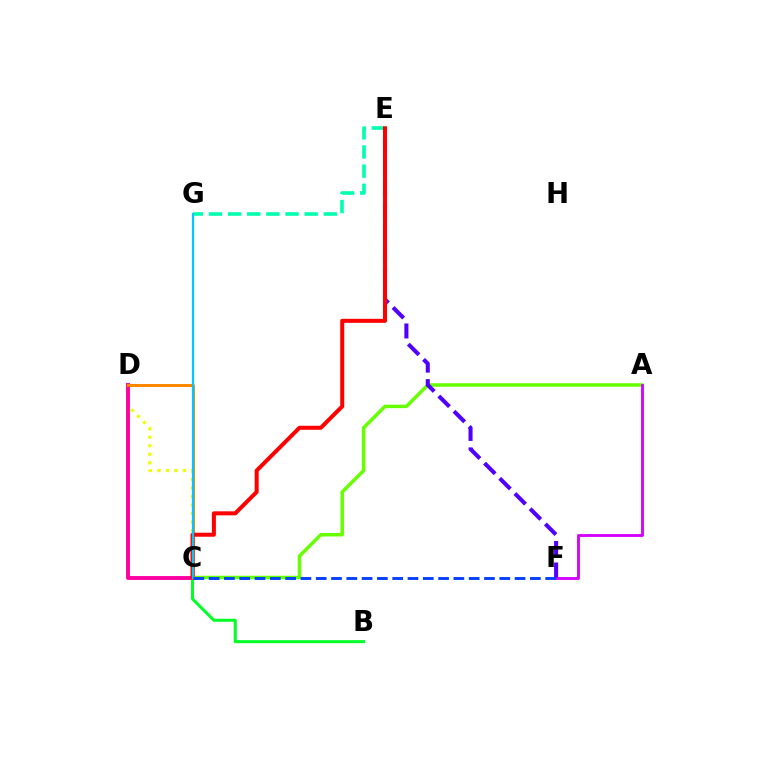{('C', 'D'): [{'color': '#eeff00', 'line_style': 'dotted', 'thickness': 2.31}, {'color': '#ff00a0', 'line_style': 'solid', 'thickness': 2.8}, {'color': '#ff8800', 'line_style': 'solid', 'thickness': 2.15}], ('A', 'C'): [{'color': '#66ff00', 'line_style': 'solid', 'thickness': 2.5}], ('A', 'F'): [{'color': '#d600ff', 'line_style': 'solid', 'thickness': 2.06}], ('E', 'G'): [{'color': '#00ffaf', 'line_style': 'dashed', 'thickness': 2.6}], ('B', 'C'): [{'color': '#00ff27', 'line_style': 'solid', 'thickness': 2.17}], ('E', 'F'): [{'color': '#4f00ff', 'line_style': 'dashed', 'thickness': 2.92}], ('C', 'E'): [{'color': '#ff0000', 'line_style': 'solid', 'thickness': 2.89}], ('C', 'G'): [{'color': '#00c7ff', 'line_style': 'solid', 'thickness': 1.61}], ('C', 'F'): [{'color': '#003fff', 'line_style': 'dashed', 'thickness': 2.08}]}